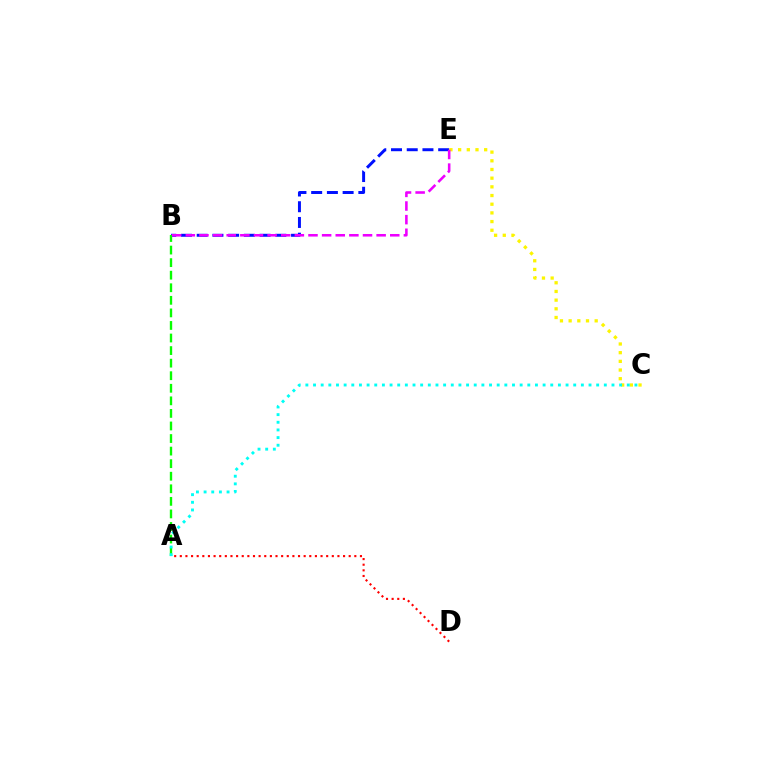{('B', 'E'): [{'color': '#0010ff', 'line_style': 'dashed', 'thickness': 2.14}, {'color': '#ee00ff', 'line_style': 'dashed', 'thickness': 1.85}], ('A', 'B'): [{'color': '#08ff00', 'line_style': 'dashed', 'thickness': 1.71}], ('C', 'E'): [{'color': '#fcf500', 'line_style': 'dotted', 'thickness': 2.36}], ('A', 'C'): [{'color': '#00fff6', 'line_style': 'dotted', 'thickness': 2.08}], ('A', 'D'): [{'color': '#ff0000', 'line_style': 'dotted', 'thickness': 1.53}]}